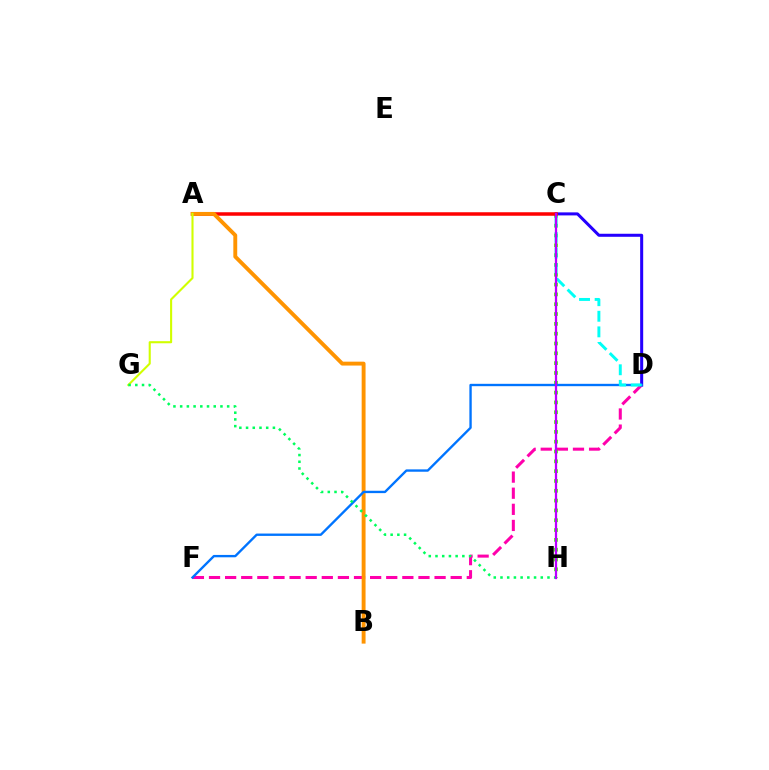{('D', 'F'): [{'color': '#ff00ac', 'line_style': 'dashed', 'thickness': 2.19}, {'color': '#0074ff', 'line_style': 'solid', 'thickness': 1.7}], ('C', 'D'): [{'color': '#2500ff', 'line_style': 'solid', 'thickness': 2.18}, {'color': '#00fff6', 'line_style': 'dashed', 'thickness': 2.12}], ('C', 'H'): [{'color': '#3dff00', 'line_style': 'dotted', 'thickness': 2.67}, {'color': '#b900ff', 'line_style': 'solid', 'thickness': 1.65}], ('A', 'C'): [{'color': '#ff0000', 'line_style': 'solid', 'thickness': 2.52}], ('A', 'B'): [{'color': '#ff9400', 'line_style': 'solid', 'thickness': 2.8}], ('A', 'G'): [{'color': '#d1ff00', 'line_style': 'solid', 'thickness': 1.52}], ('G', 'H'): [{'color': '#00ff5c', 'line_style': 'dotted', 'thickness': 1.82}]}